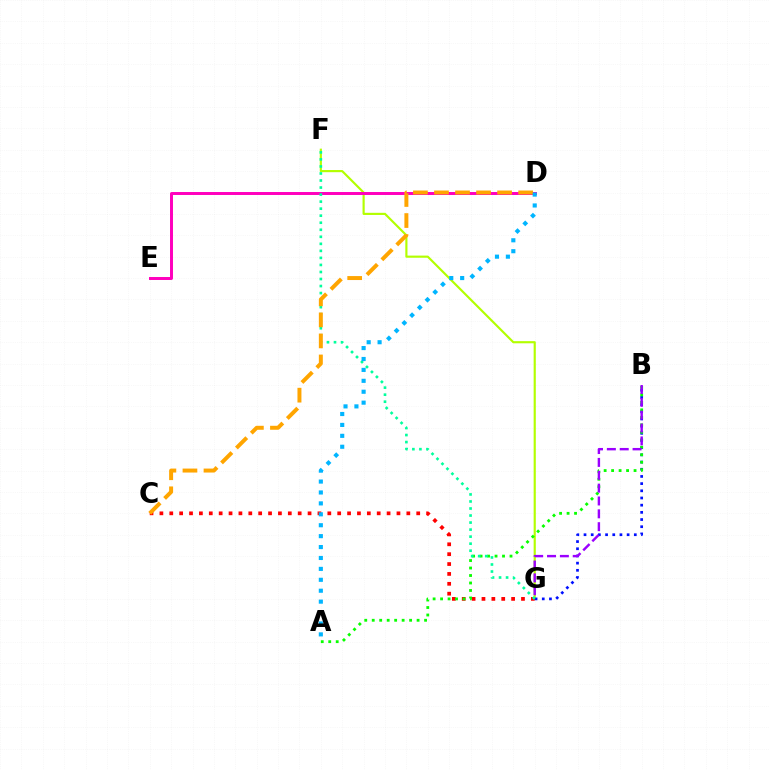{('F', 'G'): [{'color': '#b3ff00', 'line_style': 'solid', 'thickness': 1.55}, {'color': '#00ff9d', 'line_style': 'dotted', 'thickness': 1.91}], ('C', 'G'): [{'color': '#ff0000', 'line_style': 'dotted', 'thickness': 2.68}], ('B', 'G'): [{'color': '#0010ff', 'line_style': 'dotted', 'thickness': 1.95}, {'color': '#9b00ff', 'line_style': 'dashed', 'thickness': 1.75}], ('A', 'B'): [{'color': '#08ff00', 'line_style': 'dotted', 'thickness': 2.03}], ('D', 'E'): [{'color': '#ff00bd', 'line_style': 'solid', 'thickness': 2.13}], ('C', 'D'): [{'color': '#ffa500', 'line_style': 'dashed', 'thickness': 2.86}], ('A', 'D'): [{'color': '#00b5ff', 'line_style': 'dotted', 'thickness': 2.97}]}